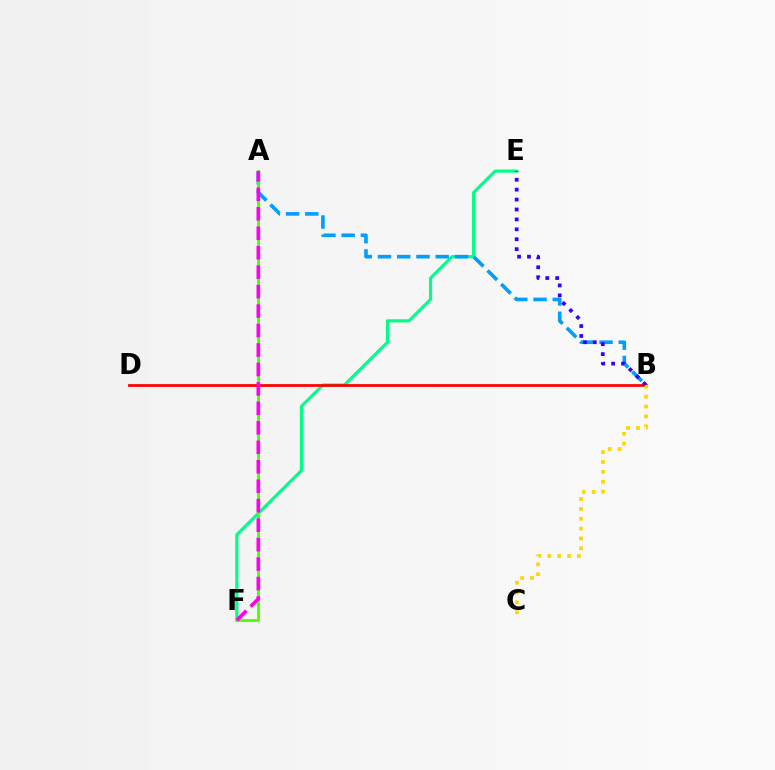{('E', 'F'): [{'color': '#00ff86', 'line_style': 'solid', 'thickness': 2.26}], ('A', 'B'): [{'color': '#009eff', 'line_style': 'dashed', 'thickness': 2.61}], ('B', 'D'): [{'color': '#ff0000', 'line_style': 'solid', 'thickness': 1.98}], ('A', 'F'): [{'color': '#4fff00', 'line_style': 'solid', 'thickness': 2.06}, {'color': '#ff00ed', 'line_style': 'dashed', 'thickness': 2.64}], ('B', 'C'): [{'color': '#ffd500', 'line_style': 'dotted', 'thickness': 2.67}], ('B', 'E'): [{'color': '#3700ff', 'line_style': 'dotted', 'thickness': 2.69}]}